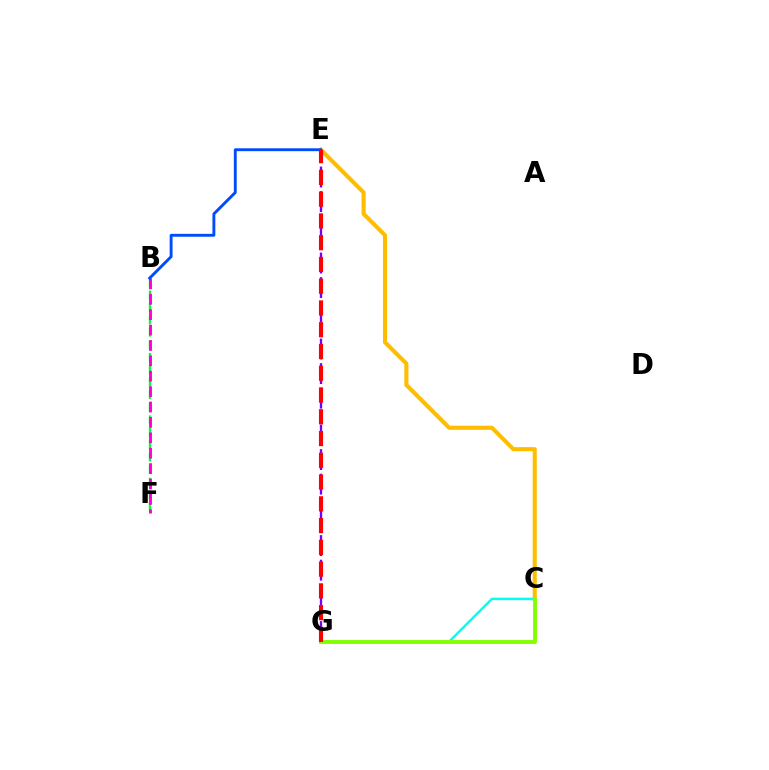{('B', 'F'): [{'color': '#00ff39', 'line_style': 'dashed', 'thickness': 1.7}, {'color': '#ff00cf', 'line_style': 'dashed', 'thickness': 2.09}], ('E', 'G'): [{'color': '#7200ff', 'line_style': 'dashed', 'thickness': 1.67}, {'color': '#ff0000', 'line_style': 'dashed', 'thickness': 2.96}], ('C', 'E'): [{'color': '#ffbd00', 'line_style': 'solid', 'thickness': 2.95}], ('C', 'G'): [{'color': '#00fff6', 'line_style': 'solid', 'thickness': 1.77}, {'color': '#84ff00', 'line_style': 'solid', 'thickness': 2.8}], ('B', 'E'): [{'color': '#004bff', 'line_style': 'solid', 'thickness': 2.07}]}